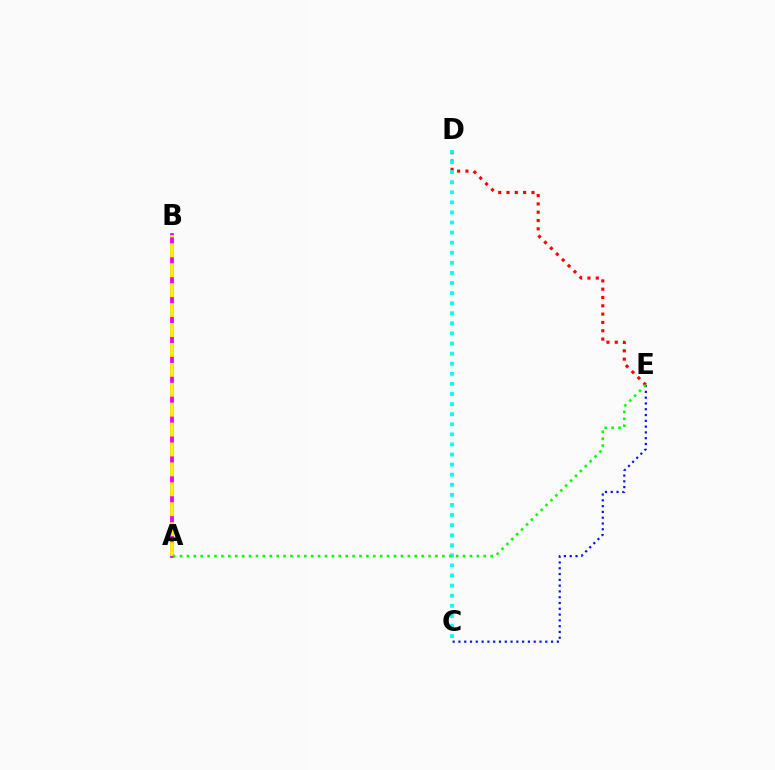{('A', 'B'): [{'color': '#ee00ff', 'line_style': 'solid', 'thickness': 2.71}, {'color': '#fcf500', 'line_style': 'dashed', 'thickness': 2.71}], ('D', 'E'): [{'color': '#ff0000', 'line_style': 'dotted', 'thickness': 2.26}], ('C', 'D'): [{'color': '#00fff6', 'line_style': 'dotted', 'thickness': 2.74}], ('C', 'E'): [{'color': '#0010ff', 'line_style': 'dotted', 'thickness': 1.57}], ('A', 'E'): [{'color': '#08ff00', 'line_style': 'dotted', 'thickness': 1.88}]}